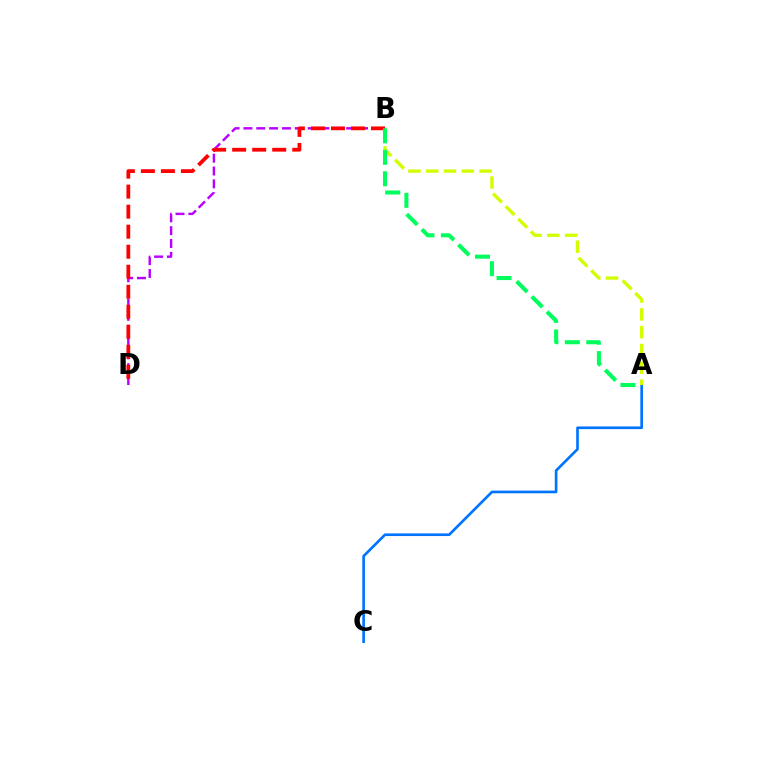{('A', 'C'): [{'color': '#0074ff', 'line_style': 'solid', 'thickness': 1.91}], ('B', 'D'): [{'color': '#b900ff', 'line_style': 'dashed', 'thickness': 1.74}, {'color': '#ff0000', 'line_style': 'dashed', 'thickness': 2.72}], ('A', 'B'): [{'color': '#d1ff00', 'line_style': 'dashed', 'thickness': 2.42}, {'color': '#00ff5c', 'line_style': 'dashed', 'thickness': 2.92}]}